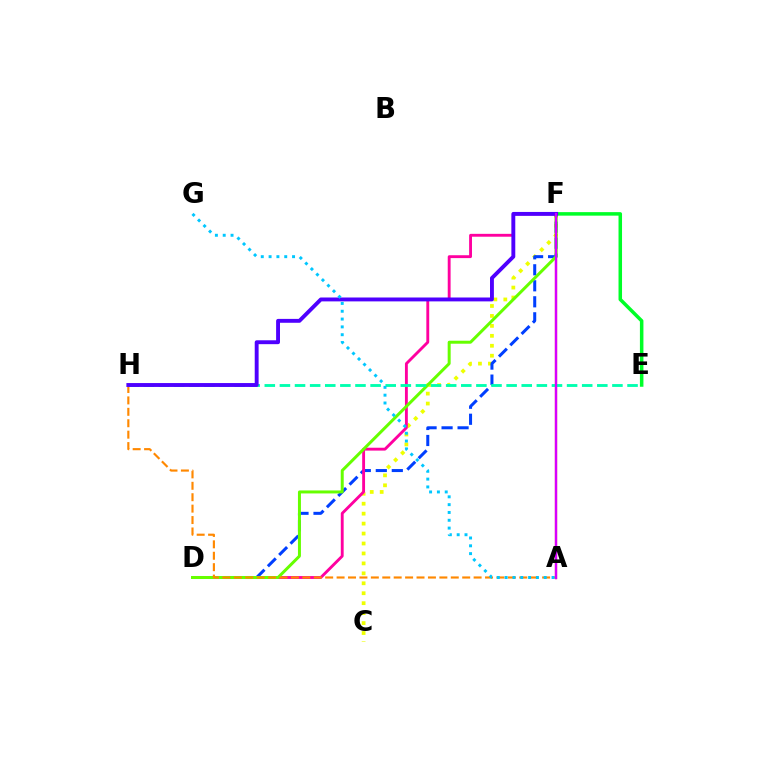{('C', 'F'): [{'color': '#eeff00', 'line_style': 'dotted', 'thickness': 2.7}], ('A', 'F'): [{'color': '#ff0000', 'line_style': 'solid', 'thickness': 1.59}, {'color': '#d600ff', 'line_style': 'solid', 'thickness': 1.64}], ('D', 'F'): [{'color': '#003fff', 'line_style': 'dashed', 'thickness': 2.17}, {'color': '#ff00a0', 'line_style': 'solid', 'thickness': 2.07}, {'color': '#66ff00', 'line_style': 'solid', 'thickness': 2.15}], ('E', 'F'): [{'color': '#00ff27', 'line_style': 'solid', 'thickness': 2.53}], ('E', 'H'): [{'color': '#00ffaf', 'line_style': 'dashed', 'thickness': 2.05}], ('A', 'H'): [{'color': '#ff8800', 'line_style': 'dashed', 'thickness': 1.55}], ('F', 'H'): [{'color': '#4f00ff', 'line_style': 'solid', 'thickness': 2.8}], ('A', 'G'): [{'color': '#00c7ff', 'line_style': 'dotted', 'thickness': 2.12}]}